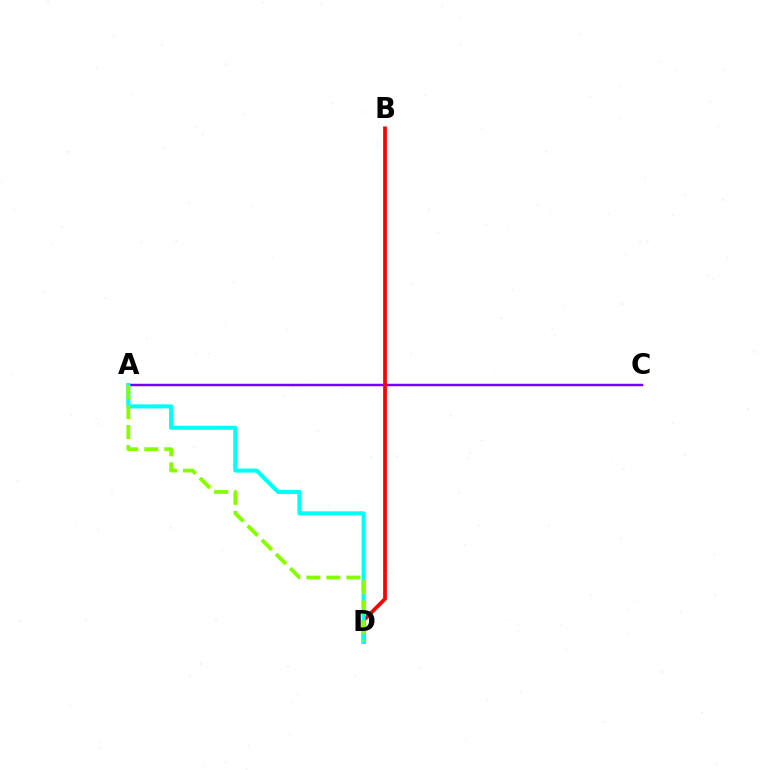{('A', 'C'): [{'color': '#7200ff', 'line_style': 'solid', 'thickness': 1.77}], ('B', 'D'): [{'color': '#ff0000', 'line_style': 'solid', 'thickness': 2.69}], ('A', 'D'): [{'color': '#00fff6', 'line_style': 'solid', 'thickness': 2.91}, {'color': '#84ff00', 'line_style': 'dashed', 'thickness': 2.72}]}